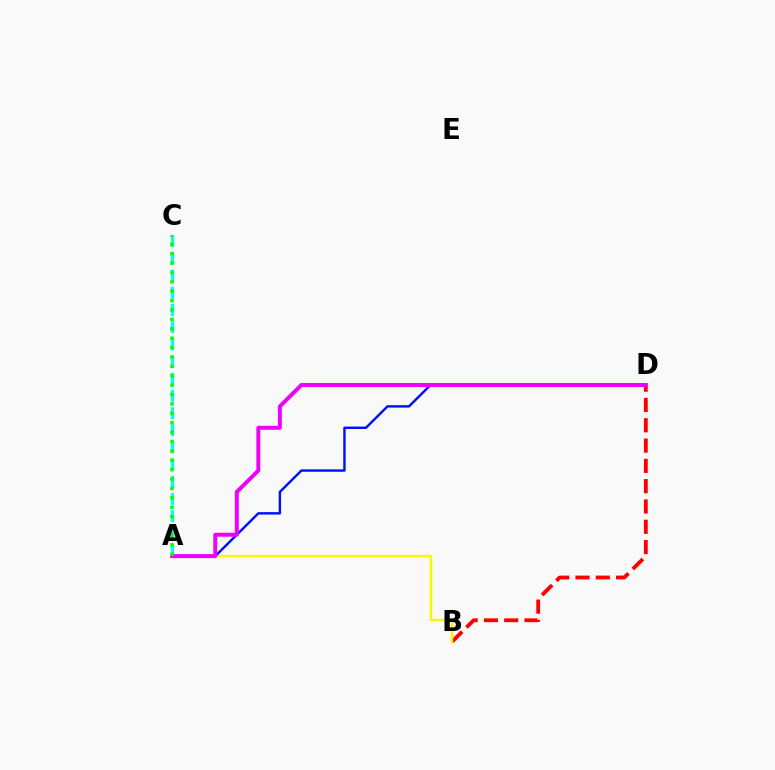{('B', 'D'): [{'color': '#ff0000', 'line_style': 'dashed', 'thickness': 2.76}], ('A', 'B'): [{'color': '#fcf500', 'line_style': 'solid', 'thickness': 1.76}], ('A', 'C'): [{'color': '#00fff6', 'line_style': 'dashed', 'thickness': 2.33}, {'color': '#08ff00', 'line_style': 'dotted', 'thickness': 2.55}], ('A', 'D'): [{'color': '#0010ff', 'line_style': 'solid', 'thickness': 1.74}, {'color': '#ee00ff', 'line_style': 'solid', 'thickness': 2.85}]}